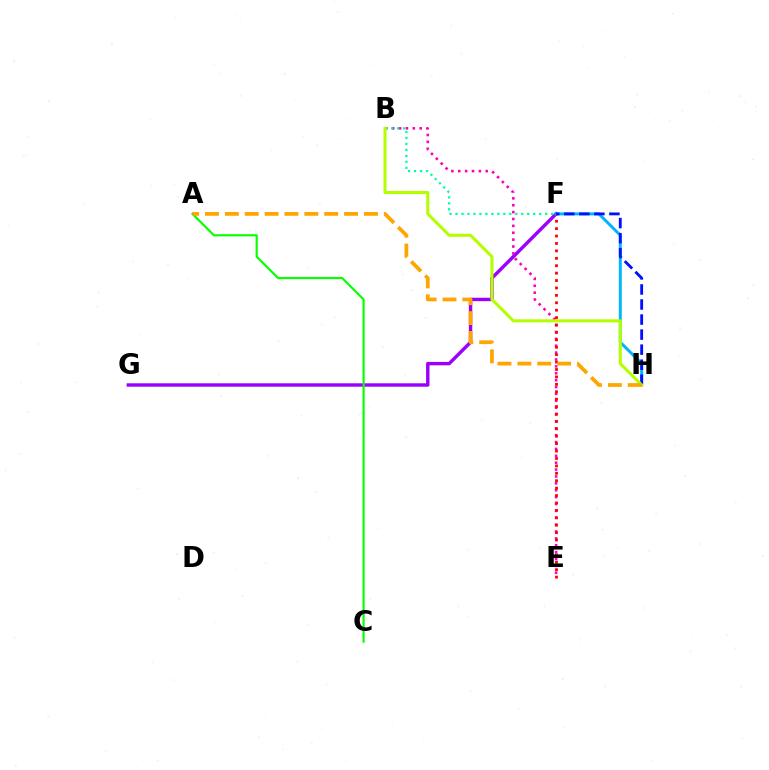{('F', 'G'): [{'color': '#9b00ff', 'line_style': 'solid', 'thickness': 2.46}], ('F', 'H'): [{'color': '#00b5ff', 'line_style': 'solid', 'thickness': 2.12}, {'color': '#0010ff', 'line_style': 'dashed', 'thickness': 2.04}], ('B', 'E'): [{'color': '#ff00bd', 'line_style': 'dotted', 'thickness': 1.87}], ('B', 'F'): [{'color': '#00ff9d', 'line_style': 'dotted', 'thickness': 1.62}], ('A', 'C'): [{'color': '#08ff00', 'line_style': 'solid', 'thickness': 1.56}], ('E', 'F'): [{'color': '#ff0000', 'line_style': 'dotted', 'thickness': 2.01}], ('B', 'H'): [{'color': '#b3ff00', 'line_style': 'solid', 'thickness': 2.2}], ('A', 'H'): [{'color': '#ffa500', 'line_style': 'dashed', 'thickness': 2.7}]}